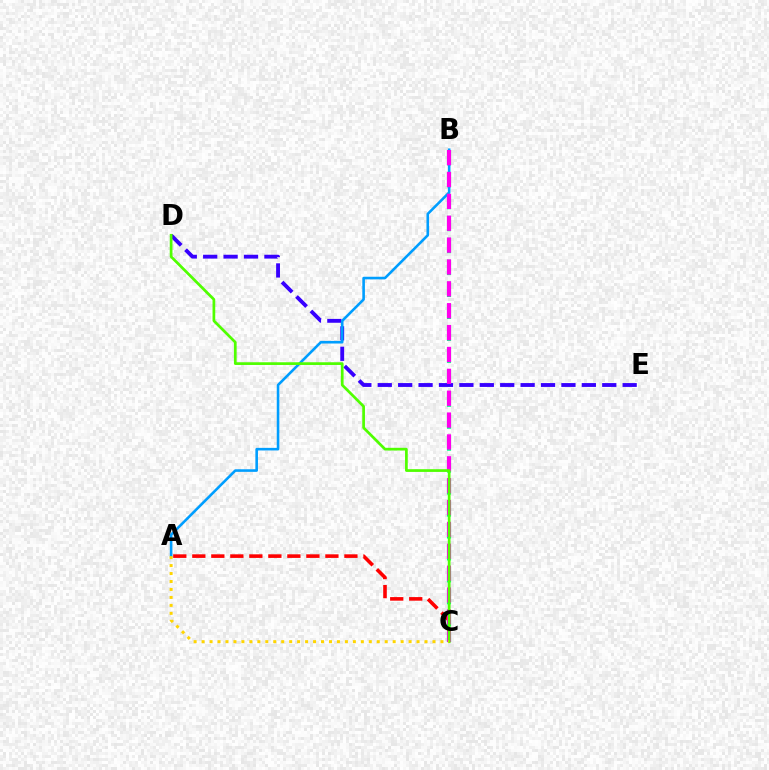{('B', 'C'): [{'color': '#00ff86', 'line_style': 'dashed', 'thickness': 2.98}, {'color': '#ff00ed', 'line_style': 'dashed', 'thickness': 2.97}], ('A', 'C'): [{'color': '#ff0000', 'line_style': 'dashed', 'thickness': 2.58}, {'color': '#ffd500', 'line_style': 'dotted', 'thickness': 2.16}], ('D', 'E'): [{'color': '#3700ff', 'line_style': 'dashed', 'thickness': 2.77}], ('A', 'B'): [{'color': '#009eff', 'line_style': 'solid', 'thickness': 1.87}], ('C', 'D'): [{'color': '#4fff00', 'line_style': 'solid', 'thickness': 1.96}]}